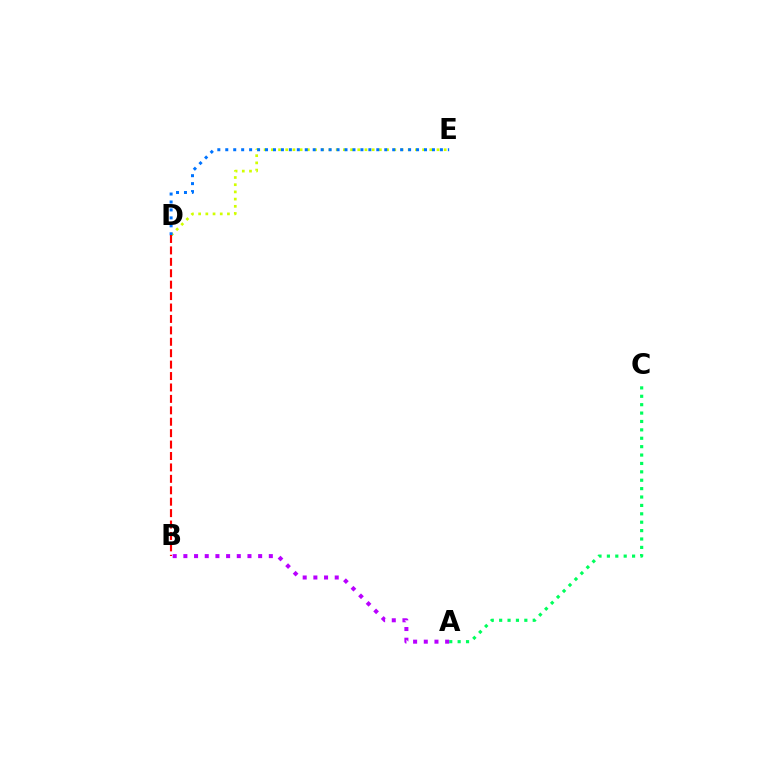{('D', 'E'): [{'color': '#d1ff00', 'line_style': 'dotted', 'thickness': 1.96}, {'color': '#0074ff', 'line_style': 'dotted', 'thickness': 2.16}], ('B', 'D'): [{'color': '#ff0000', 'line_style': 'dashed', 'thickness': 1.55}], ('A', 'C'): [{'color': '#00ff5c', 'line_style': 'dotted', 'thickness': 2.28}], ('A', 'B'): [{'color': '#b900ff', 'line_style': 'dotted', 'thickness': 2.9}]}